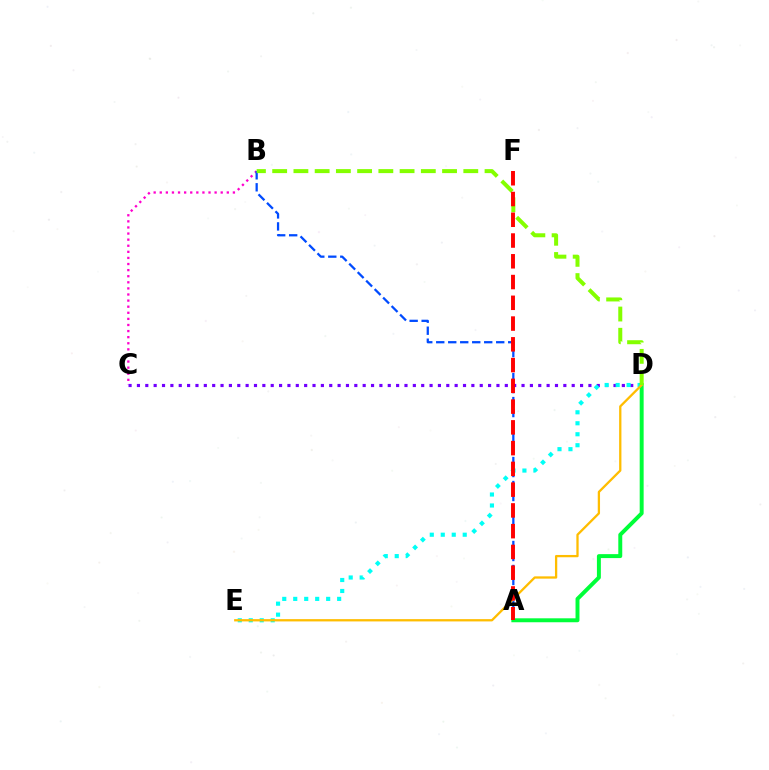{('B', 'C'): [{'color': '#ff00cf', 'line_style': 'dotted', 'thickness': 1.66}], ('C', 'D'): [{'color': '#7200ff', 'line_style': 'dotted', 'thickness': 2.27}], ('A', 'B'): [{'color': '#004bff', 'line_style': 'dashed', 'thickness': 1.63}], ('D', 'E'): [{'color': '#00fff6', 'line_style': 'dotted', 'thickness': 2.98}, {'color': '#ffbd00', 'line_style': 'solid', 'thickness': 1.65}], ('A', 'D'): [{'color': '#00ff39', 'line_style': 'solid', 'thickness': 2.84}], ('B', 'D'): [{'color': '#84ff00', 'line_style': 'dashed', 'thickness': 2.88}], ('A', 'F'): [{'color': '#ff0000', 'line_style': 'dashed', 'thickness': 2.82}]}